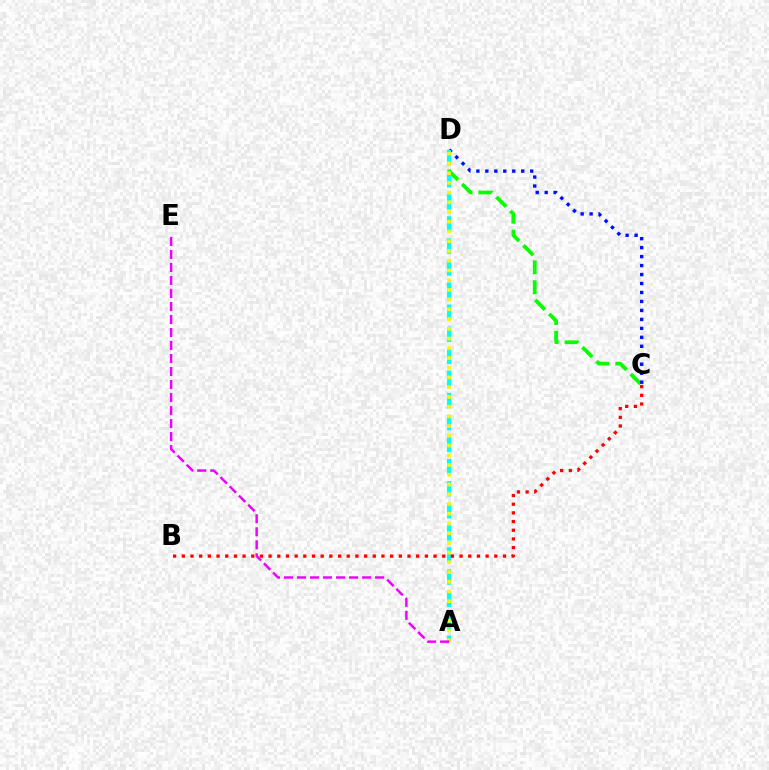{('C', 'D'): [{'color': '#08ff00', 'line_style': 'dashed', 'thickness': 2.69}, {'color': '#0010ff', 'line_style': 'dotted', 'thickness': 2.44}], ('A', 'D'): [{'color': '#00fff6', 'line_style': 'dashed', 'thickness': 3.0}, {'color': '#fcf500', 'line_style': 'dotted', 'thickness': 2.64}], ('B', 'C'): [{'color': '#ff0000', 'line_style': 'dotted', 'thickness': 2.36}], ('A', 'E'): [{'color': '#ee00ff', 'line_style': 'dashed', 'thickness': 1.77}]}